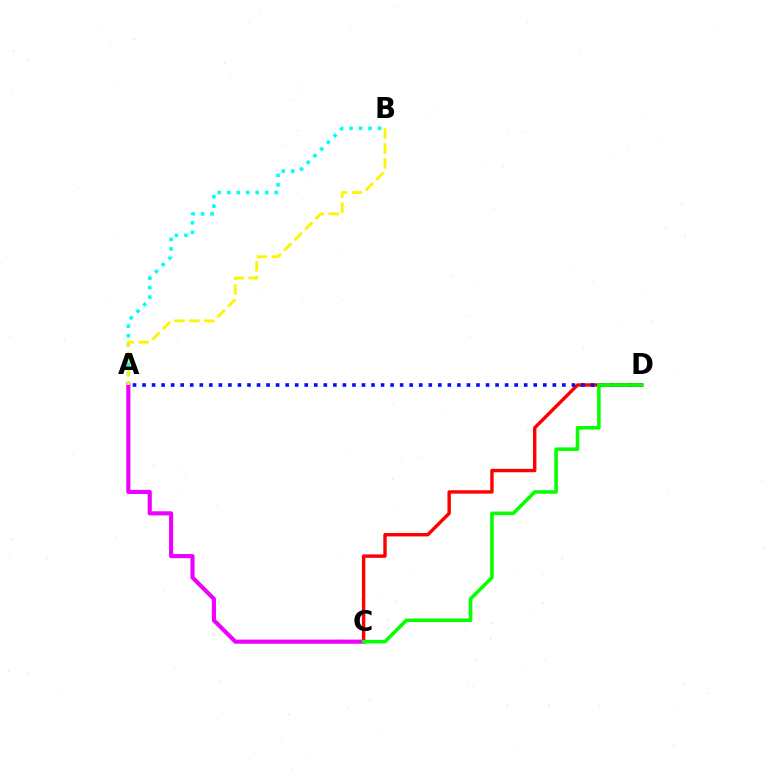{('A', 'C'): [{'color': '#ee00ff', 'line_style': 'solid', 'thickness': 2.97}], ('A', 'B'): [{'color': '#00fff6', 'line_style': 'dotted', 'thickness': 2.58}, {'color': '#fcf500', 'line_style': 'dashed', 'thickness': 2.02}], ('C', 'D'): [{'color': '#ff0000', 'line_style': 'solid', 'thickness': 2.45}, {'color': '#08ff00', 'line_style': 'solid', 'thickness': 2.57}], ('A', 'D'): [{'color': '#0010ff', 'line_style': 'dotted', 'thickness': 2.59}]}